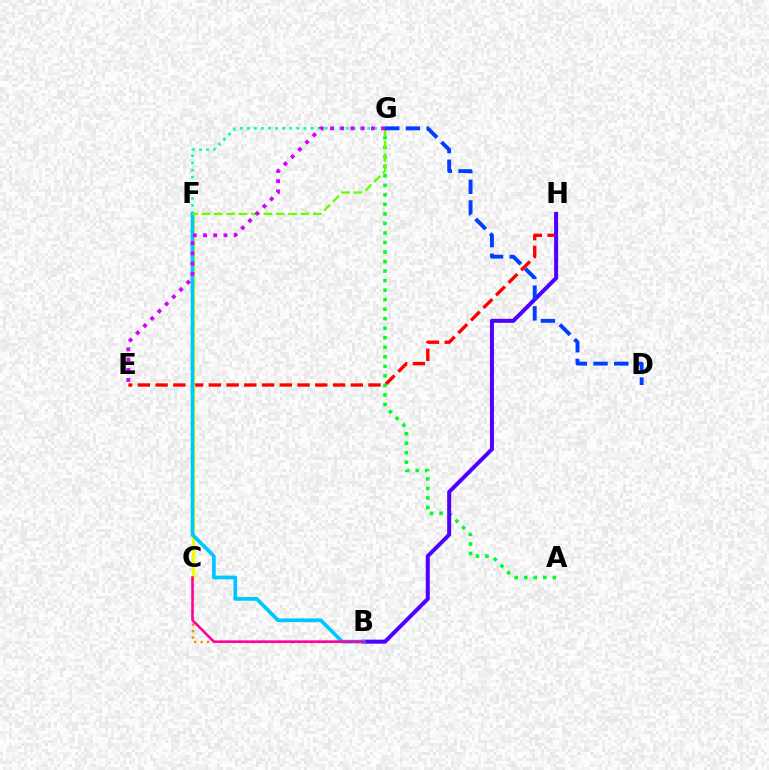{('B', 'C'): [{'color': '#ff8800', 'line_style': 'dotted', 'thickness': 1.76}, {'color': '#ff00a0', 'line_style': 'solid', 'thickness': 1.85}], ('E', 'H'): [{'color': '#ff0000', 'line_style': 'dashed', 'thickness': 2.41}], ('C', 'F'): [{'color': '#eeff00', 'line_style': 'solid', 'thickness': 2.4}], ('F', 'G'): [{'color': '#00ffaf', 'line_style': 'dotted', 'thickness': 1.92}, {'color': '#66ff00', 'line_style': 'dashed', 'thickness': 1.68}], ('A', 'G'): [{'color': '#00ff27', 'line_style': 'dotted', 'thickness': 2.59}], ('B', 'H'): [{'color': '#4f00ff', 'line_style': 'solid', 'thickness': 2.87}], ('B', 'F'): [{'color': '#00c7ff', 'line_style': 'solid', 'thickness': 2.68}], ('D', 'G'): [{'color': '#003fff', 'line_style': 'dashed', 'thickness': 2.81}], ('E', 'G'): [{'color': '#d600ff', 'line_style': 'dotted', 'thickness': 2.77}]}